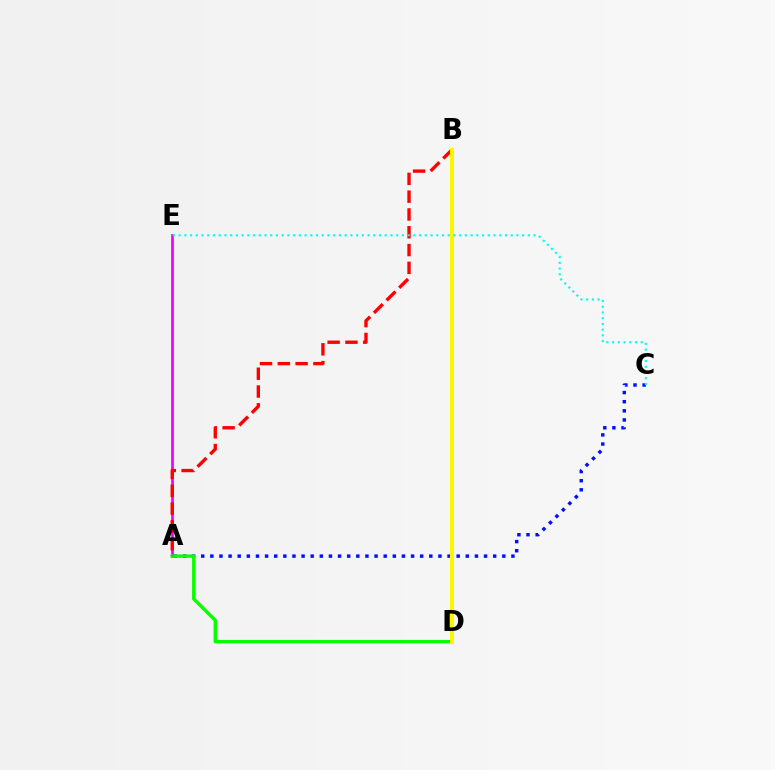{('A', 'E'): [{'color': '#ee00ff', 'line_style': 'solid', 'thickness': 1.93}], ('A', 'C'): [{'color': '#0010ff', 'line_style': 'dotted', 'thickness': 2.48}], ('A', 'D'): [{'color': '#08ff00', 'line_style': 'solid', 'thickness': 2.44}], ('A', 'B'): [{'color': '#ff0000', 'line_style': 'dashed', 'thickness': 2.42}], ('B', 'D'): [{'color': '#fcf500', 'line_style': 'solid', 'thickness': 2.9}], ('C', 'E'): [{'color': '#00fff6', 'line_style': 'dotted', 'thickness': 1.56}]}